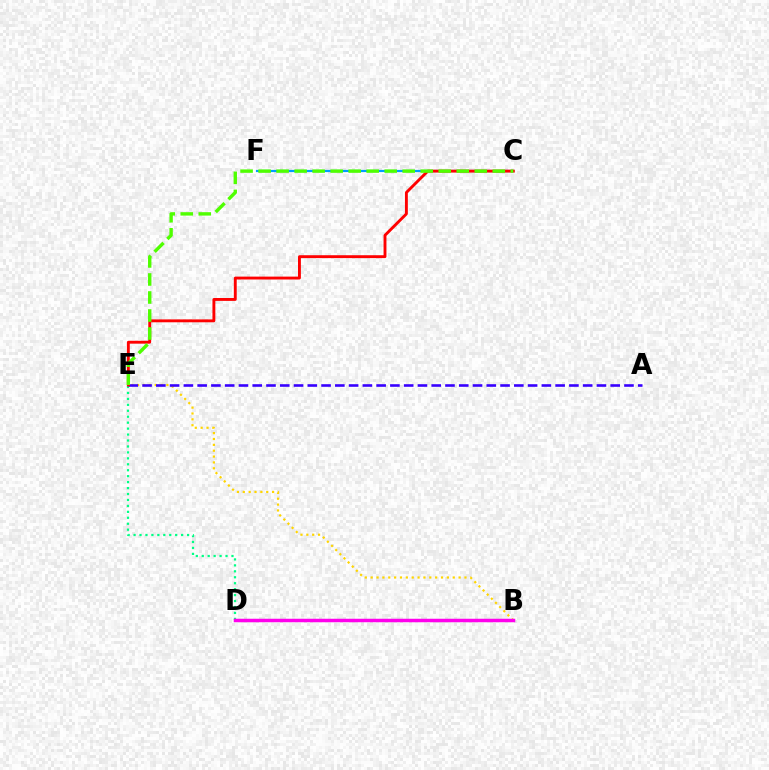{('B', 'E'): [{'color': '#ffd500', 'line_style': 'dotted', 'thickness': 1.59}], ('C', 'F'): [{'color': '#009eff', 'line_style': 'solid', 'thickness': 1.57}], ('D', 'E'): [{'color': '#00ff86', 'line_style': 'dotted', 'thickness': 1.62}], ('A', 'E'): [{'color': '#3700ff', 'line_style': 'dashed', 'thickness': 1.87}], ('C', 'E'): [{'color': '#ff0000', 'line_style': 'solid', 'thickness': 2.08}, {'color': '#4fff00', 'line_style': 'dashed', 'thickness': 2.45}], ('B', 'D'): [{'color': '#ff00ed', 'line_style': 'solid', 'thickness': 2.51}]}